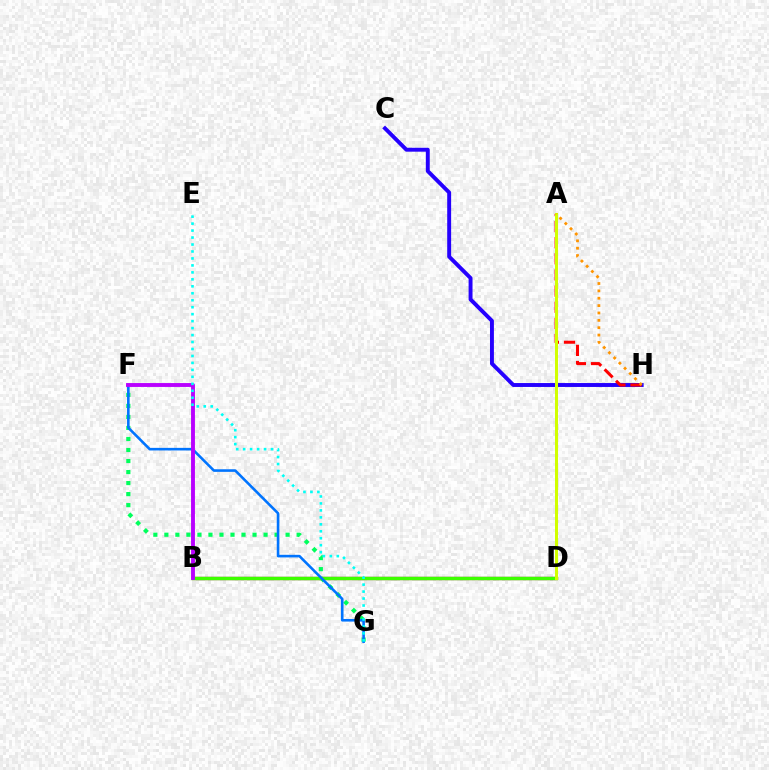{('B', 'D'): [{'color': '#ff00ac', 'line_style': 'solid', 'thickness': 2.4}, {'color': '#3dff00', 'line_style': 'solid', 'thickness': 2.5}], ('F', 'G'): [{'color': '#00ff5c', 'line_style': 'dotted', 'thickness': 2.99}, {'color': '#0074ff', 'line_style': 'solid', 'thickness': 1.87}], ('C', 'H'): [{'color': '#2500ff', 'line_style': 'solid', 'thickness': 2.82}], ('B', 'F'): [{'color': '#b900ff', 'line_style': 'solid', 'thickness': 2.79}], ('A', 'H'): [{'color': '#ff0000', 'line_style': 'dashed', 'thickness': 2.19}, {'color': '#ff9400', 'line_style': 'dotted', 'thickness': 2.0}], ('A', 'D'): [{'color': '#d1ff00', 'line_style': 'solid', 'thickness': 2.18}], ('E', 'G'): [{'color': '#00fff6', 'line_style': 'dotted', 'thickness': 1.89}]}